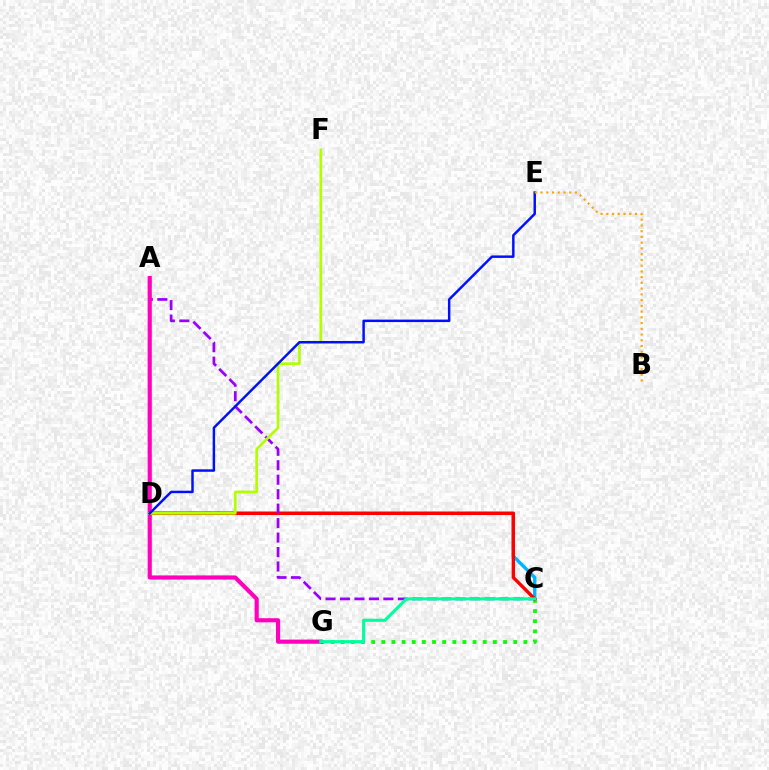{('C', 'D'): [{'color': '#00b5ff', 'line_style': 'solid', 'thickness': 2.43}, {'color': '#ff0000', 'line_style': 'solid', 'thickness': 2.43}], ('C', 'G'): [{'color': '#08ff00', 'line_style': 'dotted', 'thickness': 2.76}, {'color': '#00ff9d', 'line_style': 'solid', 'thickness': 2.23}], ('A', 'C'): [{'color': '#9b00ff', 'line_style': 'dashed', 'thickness': 1.97}], ('A', 'G'): [{'color': '#ff00bd', 'line_style': 'solid', 'thickness': 2.99}], ('D', 'F'): [{'color': '#b3ff00', 'line_style': 'solid', 'thickness': 1.94}], ('D', 'E'): [{'color': '#0010ff', 'line_style': 'solid', 'thickness': 1.78}], ('B', 'E'): [{'color': '#ffa500', 'line_style': 'dotted', 'thickness': 1.56}]}